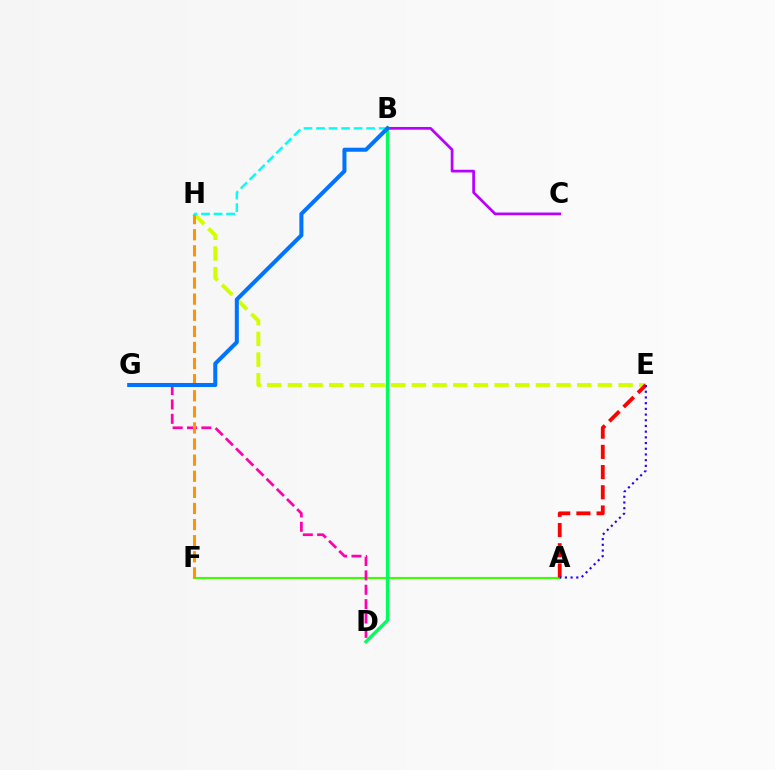{('E', 'H'): [{'color': '#d1ff00', 'line_style': 'dashed', 'thickness': 2.81}], ('A', 'F'): [{'color': '#3dff00', 'line_style': 'solid', 'thickness': 1.52}], ('D', 'G'): [{'color': '#ff00ac', 'line_style': 'dashed', 'thickness': 1.95}], ('F', 'H'): [{'color': '#ff9400', 'line_style': 'dashed', 'thickness': 2.19}], ('B', 'H'): [{'color': '#00fff6', 'line_style': 'dashed', 'thickness': 1.7}], ('B', 'D'): [{'color': '#00ff5c', 'line_style': 'solid', 'thickness': 2.4}], ('B', 'C'): [{'color': '#b900ff', 'line_style': 'solid', 'thickness': 1.96}], ('A', 'E'): [{'color': '#ff0000', 'line_style': 'dashed', 'thickness': 2.74}, {'color': '#2500ff', 'line_style': 'dotted', 'thickness': 1.55}], ('B', 'G'): [{'color': '#0074ff', 'line_style': 'solid', 'thickness': 2.9}]}